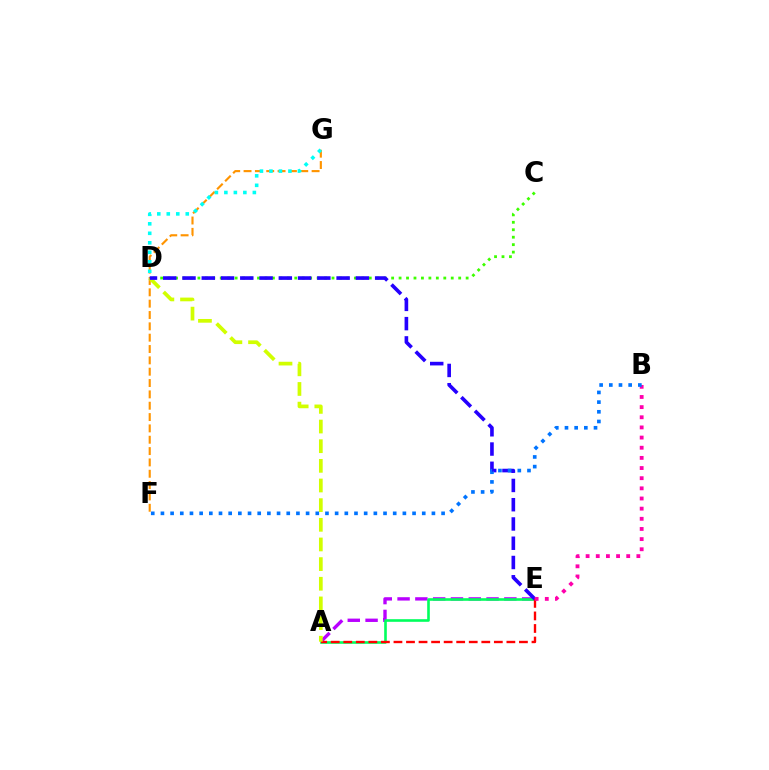{('A', 'E'): [{'color': '#b900ff', 'line_style': 'dashed', 'thickness': 2.42}, {'color': '#00ff5c', 'line_style': 'solid', 'thickness': 1.88}, {'color': '#ff0000', 'line_style': 'dashed', 'thickness': 1.7}], ('F', 'G'): [{'color': '#ff9400', 'line_style': 'dashed', 'thickness': 1.54}], ('C', 'D'): [{'color': '#3dff00', 'line_style': 'dotted', 'thickness': 2.02}], ('A', 'D'): [{'color': '#d1ff00', 'line_style': 'dashed', 'thickness': 2.67}], ('D', 'E'): [{'color': '#2500ff', 'line_style': 'dashed', 'thickness': 2.62}], ('D', 'G'): [{'color': '#00fff6', 'line_style': 'dotted', 'thickness': 2.58}], ('B', 'E'): [{'color': '#ff00ac', 'line_style': 'dotted', 'thickness': 2.76}], ('B', 'F'): [{'color': '#0074ff', 'line_style': 'dotted', 'thickness': 2.63}]}